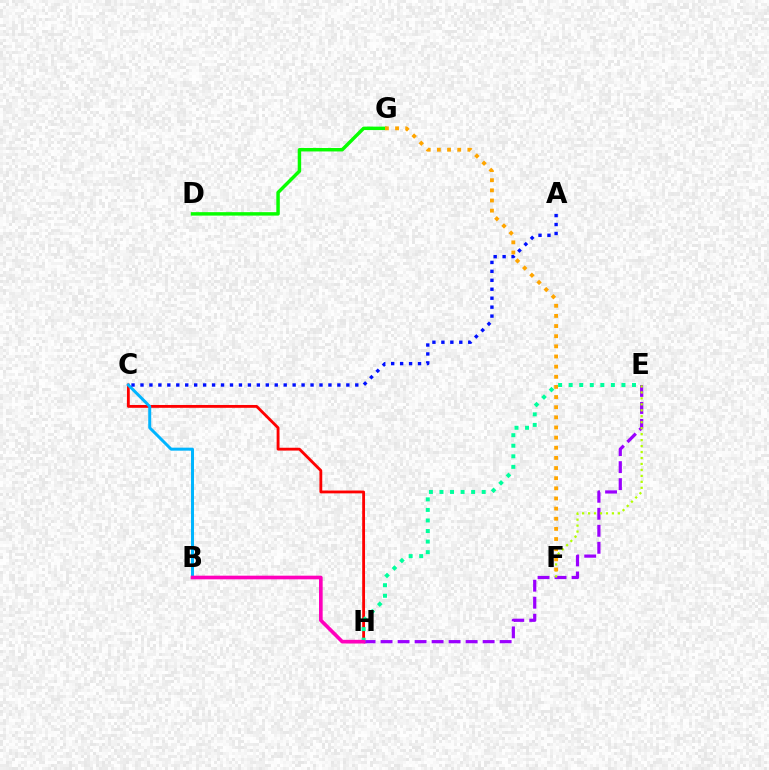{('E', 'H'): [{'color': '#9b00ff', 'line_style': 'dashed', 'thickness': 2.31}, {'color': '#00ff9d', 'line_style': 'dotted', 'thickness': 2.87}], ('E', 'F'): [{'color': '#b3ff00', 'line_style': 'dotted', 'thickness': 1.62}], ('C', 'H'): [{'color': '#ff0000', 'line_style': 'solid', 'thickness': 2.04}], ('D', 'G'): [{'color': '#08ff00', 'line_style': 'solid', 'thickness': 2.48}], ('B', 'C'): [{'color': '#00b5ff', 'line_style': 'solid', 'thickness': 2.15}], ('F', 'G'): [{'color': '#ffa500', 'line_style': 'dotted', 'thickness': 2.76}], ('A', 'C'): [{'color': '#0010ff', 'line_style': 'dotted', 'thickness': 2.43}], ('B', 'H'): [{'color': '#ff00bd', 'line_style': 'solid', 'thickness': 2.63}]}